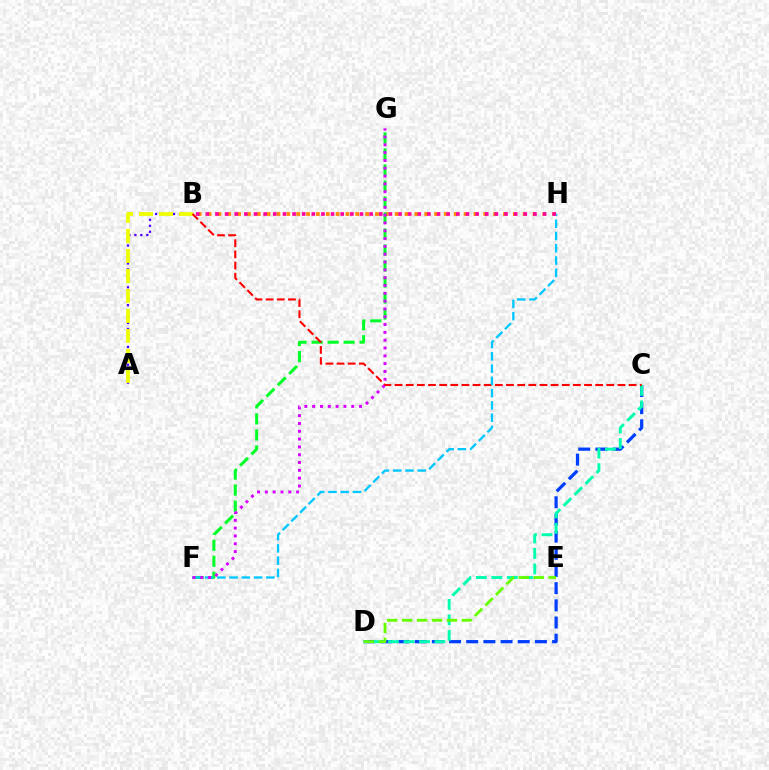{('A', 'B'): [{'color': '#4f00ff', 'line_style': 'dotted', 'thickness': 1.62}, {'color': '#eeff00', 'line_style': 'dashed', 'thickness': 2.72}], ('C', 'D'): [{'color': '#003fff', 'line_style': 'dashed', 'thickness': 2.33}, {'color': '#00ffaf', 'line_style': 'dashed', 'thickness': 2.1}], ('B', 'H'): [{'color': '#ff8800', 'line_style': 'dotted', 'thickness': 2.67}, {'color': '#ff00a0', 'line_style': 'dotted', 'thickness': 2.62}], ('F', 'G'): [{'color': '#00ff27', 'line_style': 'dashed', 'thickness': 2.17}, {'color': '#d600ff', 'line_style': 'dotted', 'thickness': 2.12}], ('D', 'E'): [{'color': '#66ff00', 'line_style': 'dashed', 'thickness': 2.03}], ('B', 'C'): [{'color': '#ff0000', 'line_style': 'dashed', 'thickness': 1.51}], ('F', 'H'): [{'color': '#00c7ff', 'line_style': 'dashed', 'thickness': 1.67}]}